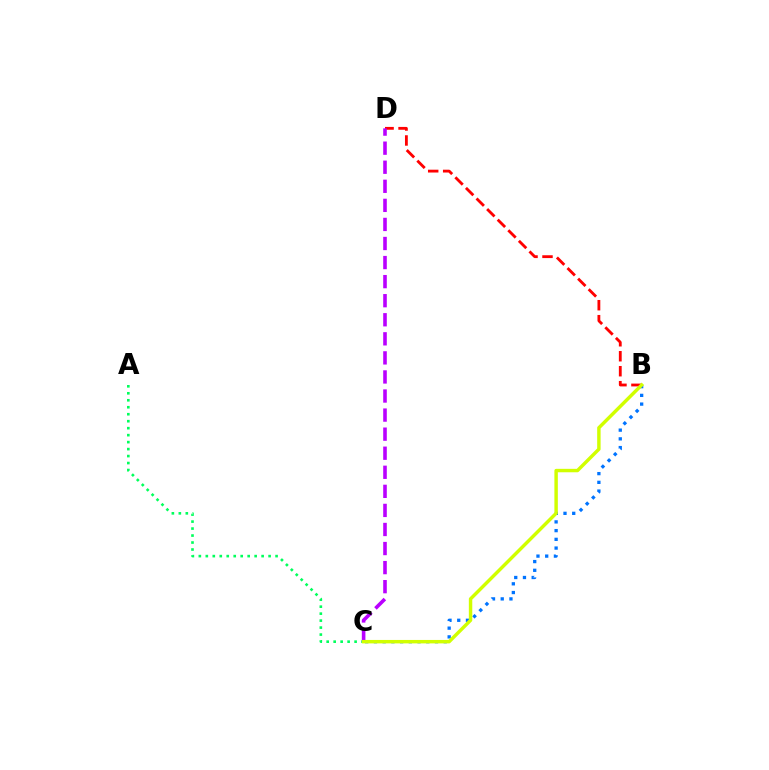{('A', 'C'): [{'color': '#00ff5c', 'line_style': 'dotted', 'thickness': 1.9}], ('B', 'C'): [{'color': '#0074ff', 'line_style': 'dotted', 'thickness': 2.37}, {'color': '#d1ff00', 'line_style': 'solid', 'thickness': 2.48}], ('B', 'D'): [{'color': '#ff0000', 'line_style': 'dashed', 'thickness': 2.03}], ('C', 'D'): [{'color': '#b900ff', 'line_style': 'dashed', 'thickness': 2.59}]}